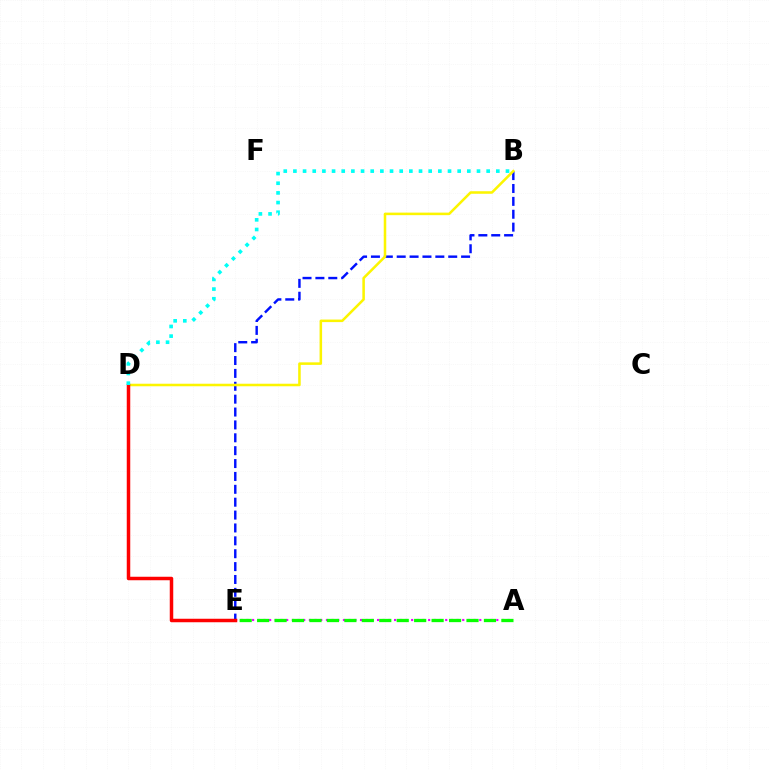{('A', 'E'): [{'color': '#ee00ff', 'line_style': 'dotted', 'thickness': 1.54}, {'color': '#08ff00', 'line_style': 'dashed', 'thickness': 2.37}], ('B', 'E'): [{'color': '#0010ff', 'line_style': 'dashed', 'thickness': 1.75}], ('B', 'D'): [{'color': '#fcf500', 'line_style': 'solid', 'thickness': 1.83}, {'color': '#00fff6', 'line_style': 'dotted', 'thickness': 2.63}], ('D', 'E'): [{'color': '#ff0000', 'line_style': 'solid', 'thickness': 2.51}]}